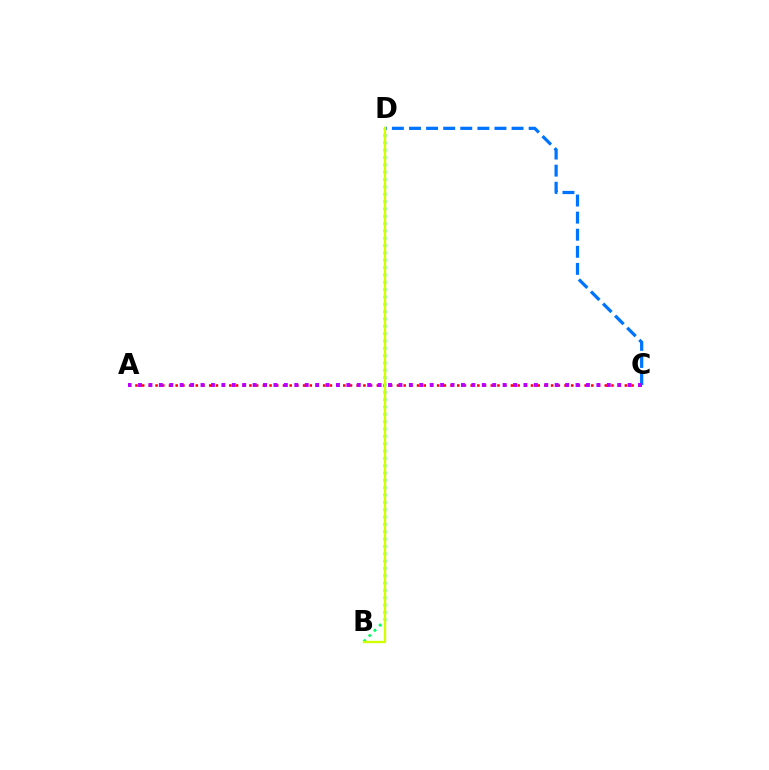{('A', 'C'): [{'color': '#ff0000', 'line_style': 'dotted', 'thickness': 1.82}, {'color': '#b900ff', 'line_style': 'dotted', 'thickness': 2.83}], ('B', 'D'): [{'color': '#00ff5c', 'line_style': 'dotted', 'thickness': 1.99}, {'color': '#d1ff00', 'line_style': 'solid', 'thickness': 1.71}], ('C', 'D'): [{'color': '#0074ff', 'line_style': 'dashed', 'thickness': 2.32}]}